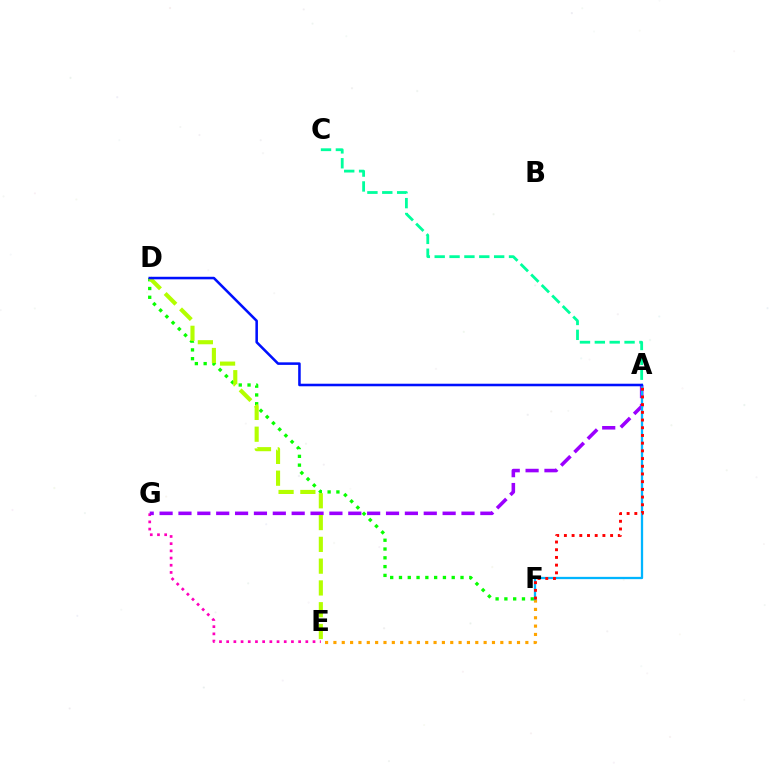{('E', 'G'): [{'color': '#ff00bd', 'line_style': 'dotted', 'thickness': 1.95}], ('D', 'F'): [{'color': '#08ff00', 'line_style': 'dotted', 'thickness': 2.39}], ('A', 'C'): [{'color': '#00ff9d', 'line_style': 'dashed', 'thickness': 2.02}], ('A', 'G'): [{'color': '#9b00ff', 'line_style': 'dashed', 'thickness': 2.56}], ('E', 'F'): [{'color': '#ffa500', 'line_style': 'dotted', 'thickness': 2.27}], ('A', 'F'): [{'color': '#00b5ff', 'line_style': 'solid', 'thickness': 1.65}, {'color': '#ff0000', 'line_style': 'dotted', 'thickness': 2.09}], ('D', 'E'): [{'color': '#b3ff00', 'line_style': 'dashed', 'thickness': 2.96}], ('A', 'D'): [{'color': '#0010ff', 'line_style': 'solid', 'thickness': 1.84}]}